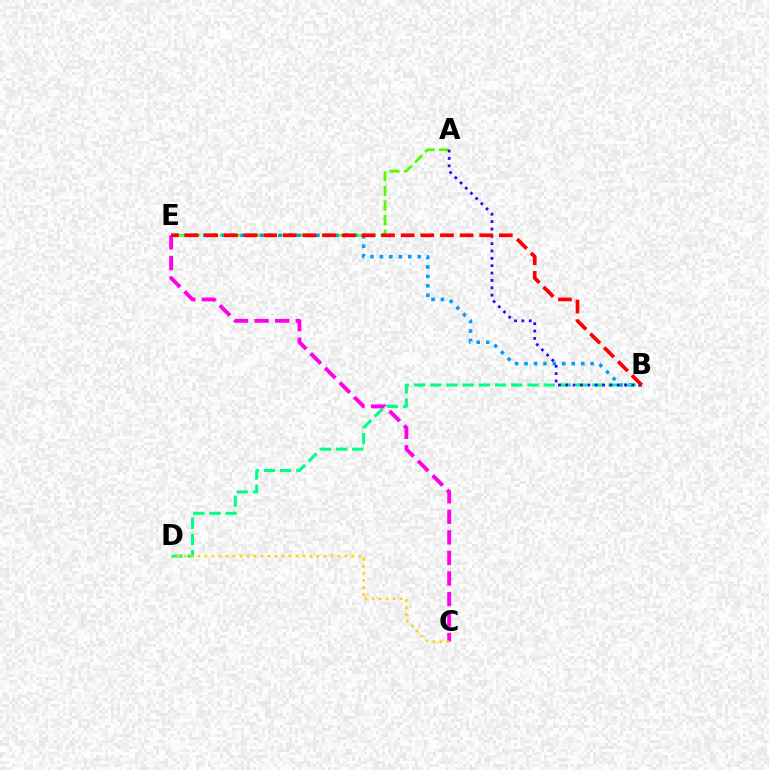{('A', 'E'): [{'color': '#4fff00', 'line_style': 'dashed', 'thickness': 1.99}], ('B', 'E'): [{'color': '#009eff', 'line_style': 'dotted', 'thickness': 2.56}, {'color': '#ff0000', 'line_style': 'dashed', 'thickness': 2.67}], ('B', 'D'): [{'color': '#00ff86', 'line_style': 'dashed', 'thickness': 2.2}], ('C', 'E'): [{'color': '#ff00ed', 'line_style': 'dashed', 'thickness': 2.79}], ('C', 'D'): [{'color': '#ffd500', 'line_style': 'dotted', 'thickness': 1.9}], ('A', 'B'): [{'color': '#3700ff', 'line_style': 'dotted', 'thickness': 2.0}]}